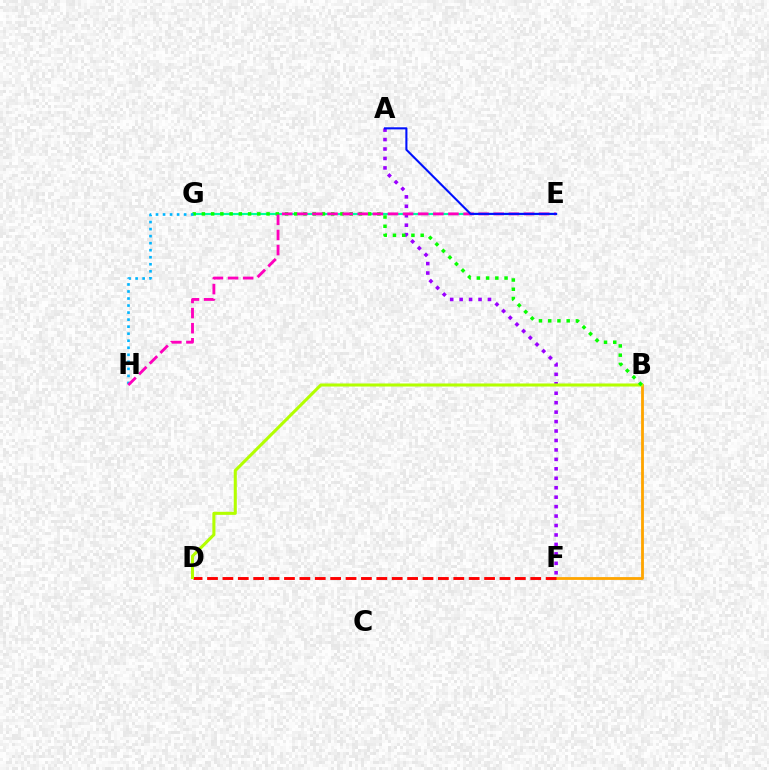{('A', 'F'): [{'color': '#9b00ff', 'line_style': 'dotted', 'thickness': 2.57}], ('B', 'F'): [{'color': '#ffa500', 'line_style': 'solid', 'thickness': 2.03}], ('E', 'G'): [{'color': '#00ff9d', 'line_style': 'solid', 'thickness': 1.54}], ('D', 'F'): [{'color': '#ff0000', 'line_style': 'dashed', 'thickness': 2.09}], ('B', 'D'): [{'color': '#b3ff00', 'line_style': 'solid', 'thickness': 2.2}], ('B', 'G'): [{'color': '#08ff00', 'line_style': 'dotted', 'thickness': 2.51}], ('G', 'H'): [{'color': '#00b5ff', 'line_style': 'dotted', 'thickness': 1.91}], ('E', 'H'): [{'color': '#ff00bd', 'line_style': 'dashed', 'thickness': 2.05}], ('A', 'E'): [{'color': '#0010ff', 'line_style': 'solid', 'thickness': 1.51}]}